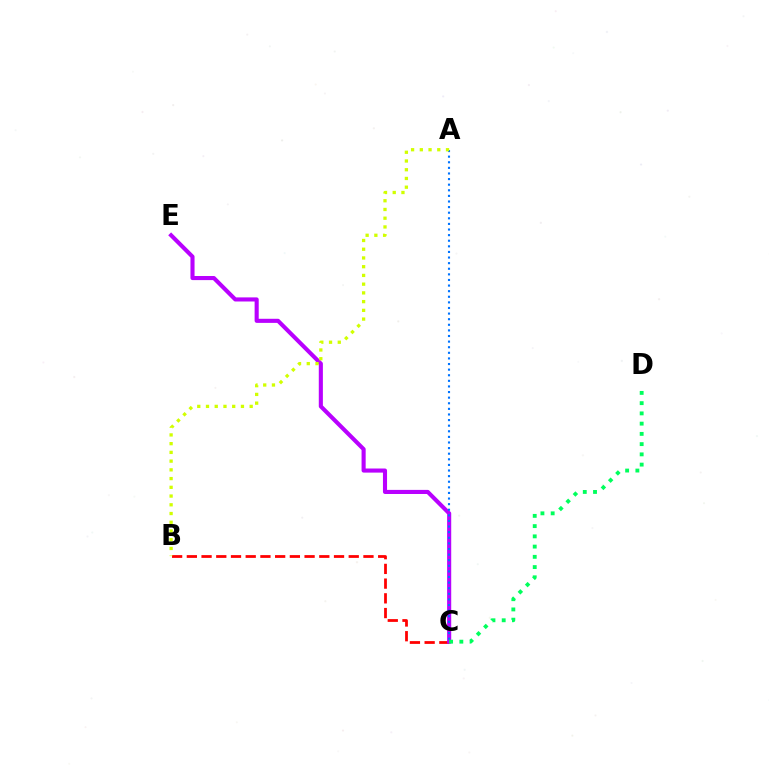{('B', 'C'): [{'color': '#ff0000', 'line_style': 'dashed', 'thickness': 2.0}], ('C', 'E'): [{'color': '#b900ff', 'line_style': 'solid', 'thickness': 2.95}], ('A', 'C'): [{'color': '#0074ff', 'line_style': 'dotted', 'thickness': 1.52}], ('A', 'B'): [{'color': '#d1ff00', 'line_style': 'dotted', 'thickness': 2.37}], ('C', 'D'): [{'color': '#00ff5c', 'line_style': 'dotted', 'thickness': 2.78}]}